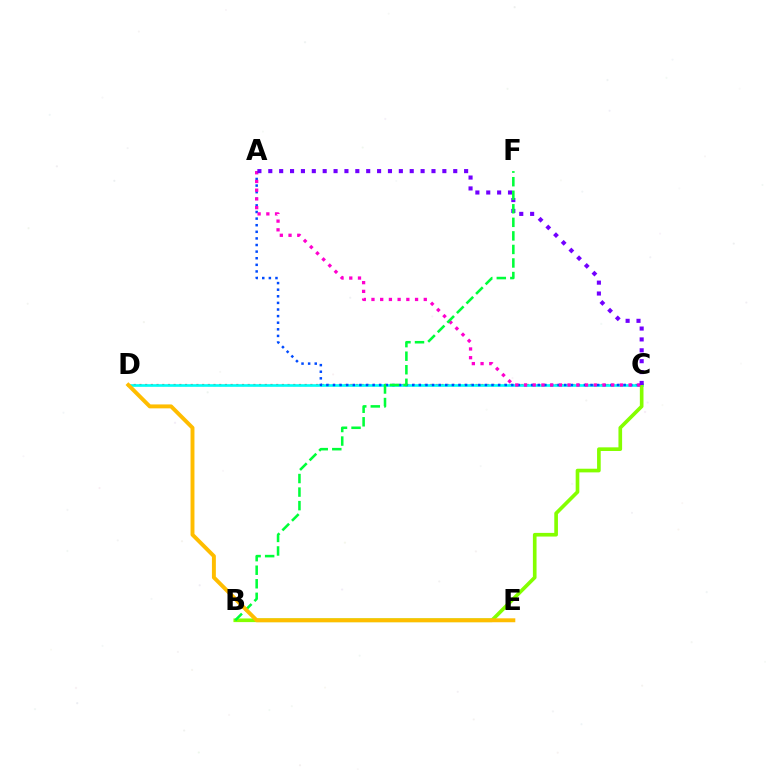{('C', 'D'): [{'color': '#ff0000', 'line_style': 'dotted', 'thickness': 1.55}, {'color': '#00fff6', 'line_style': 'solid', 'thickness': 1.9}], ('A', 'C'): [{'color': '#004bff', 'line_style': 'dotted', 'thickness': 1.79}, {'color': '#ff00cf', 'line_style': 'dotted', 'thickness': 2.37}, {'color': '#7200ff', 'line_style': 'dotted', 'thickness': 2.96}], ('B', 'C'): [{'color': '#84ff00', 'line_style': 'solid', 'thickness': 2.63}], ('B', 'F'): [{'color': '#00ff39', 'line_style': 'dashed', 'thickness': 1.84}], ('D', 'E'): [{'color': '#ffbd00', 'line_style': 'solid', 'thickness': 2.83}]}